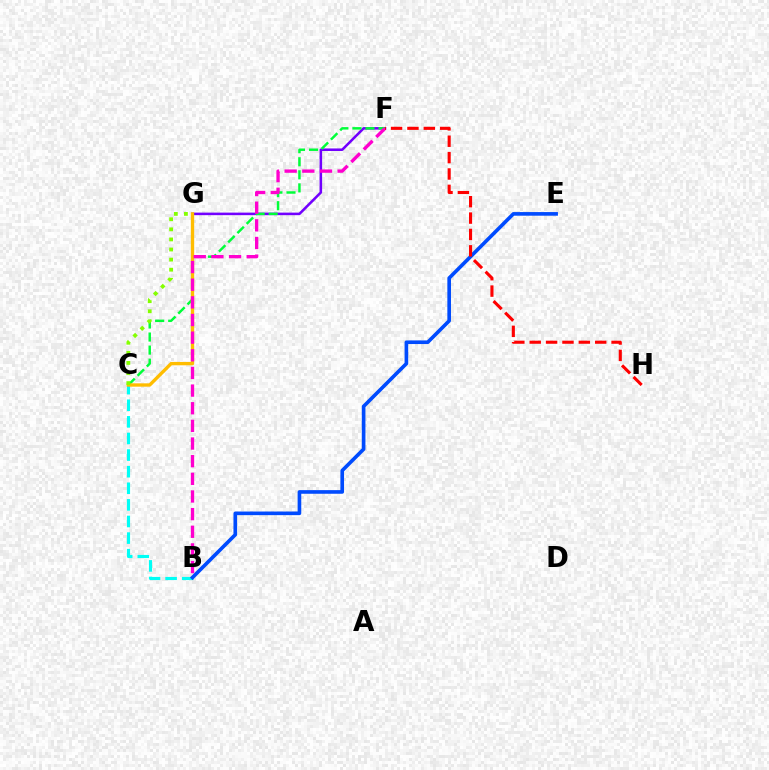{('B', 'C'): [{'color': '#00fff6', 'line_style': 'dashed', 'thickness': 2.26}], ('F', 'G'): [{'color': '#7200ff', 'line_style': 'solid', 'thickness': 1.84}], ('C', 'F'): [{'color': '#00ff39', 'line_style': 'dashed', 'thickness': 1.77}], ('C', 'G'): [{'color': '#ffbd00', 'line_style': 'solid', 'thickness': 2.41}, {'color': '#84ff00', 'line_style': 'dotted', 'thickness': 2.74}], ('B', 'E'): [{'color': '#004bff', 'line_style': 'solid', 'thickness': 2.62}], ('B', 'F'): [{'color': '#ff00cf', 'line_style': 'dashed', 'thickness': 2.4}], ('F', 'H'): [{'color': '#ff0000', 'line_style': 'dashed', 'thickness': 2.22}]}